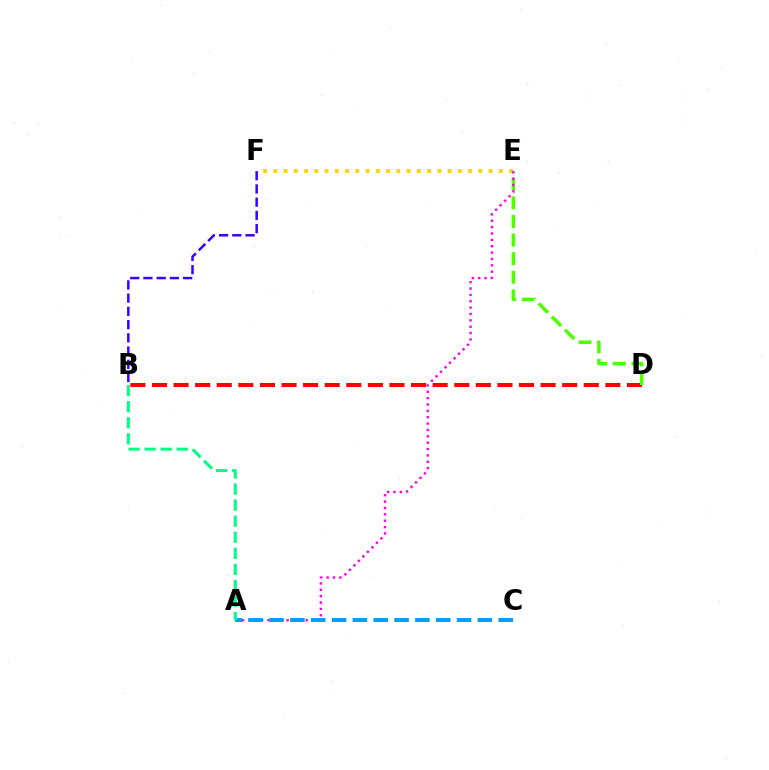{('B', 'D'): [{'color': '#ff0000', 'line_style': 'dashed', 'thickness': 2.93}], ('E', 'F'): [{'color': '#ffd500', 'line_style': 'dotted', 'thickness': 2.78}], ('D', 'E'): [{'color': '#4fff00', 'line_style': 'dashed', 'thickness': 2.53}], ('A', 'E'): [{'color': '#ff00ed', 'line_style': 'dotted', 'thickness': 1.73}], ('B', 'F'): [{'color': '#3700ff', 'line_style': 'dashed', 'thickness': 1.8}], ('A', 'C'): [{'color': '#009eff', 'line_style': 'dashed', 'thickness': 2.83}], ('A', 'B'): [{'color': '#00ff86', 'line_style': 'dashed', 'thickness': 2.18}]}